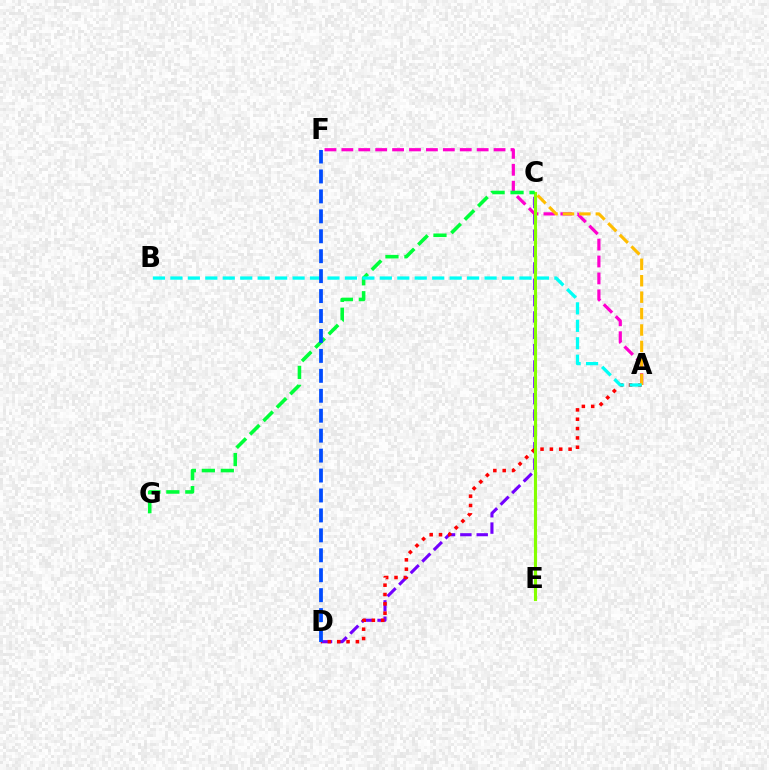{('C', 'D'): [{'color': '#7200ff', 'line_style': 'dashed', 'thickness': 2.22}], ('A', 'D'): [{'color': '#ff0000', 'line_style': 'dotted', 'thickness': 2.54}], ('A', 'F'): [{'color': '#ff00cf', 'line_style': 'dashed', 'thickness': 2.3}], ('C', 'E'): [{'color': '#84ff00', 'line_style': 'solid', 'thickness': 2.24}], ('A', 'C'): [{'color': '#ffbd00', 'line_style': 'dashed', 'thickness': 2.23}], ('C', 'G'): [{'color': '#00ff39', 'line_style': 'dashed', 'thickness': 2.58}], ('A', 'B'): [{'color': '#00fff6', 'line_style': 'dashed', 'thickness': 2.37}], ('D', 'F'): [{'color': '#004bff', 'line_style': 'dashed', 'thickness': 2.71}]}